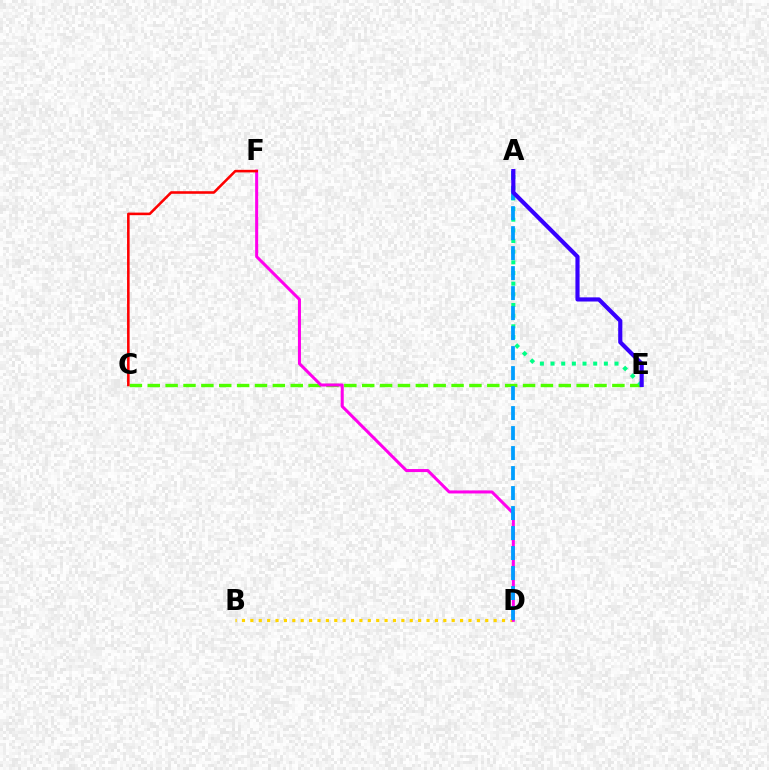{('C', 'E'): [{'color': '#4fff00', 'line_style': 'dashed', 'thickness': 2.43}], ('B', 'D'): [{'color': '#ffd500', 'line_style': 'dotted', 'thickness': 2.28}], ('A', 'E'): [{'color': '#00ff86', 'line_style': 'dotted', 'thickness': 2.9}, {'color': '#3700ff', 'line_style': 'solid', 'thickness': 2.99}], ('D', 'F'): [{'color': '#ff00ed', 'line_style': 'solid', 'thickness': 2.19}], ('A', 'D'): [{'color': '#009eff', 'line_style': 'dashed', 'thickness': 2.72}], ('C', 'F'): [{'color': '#ff0000', 'line_style': 'solid', 'thickness': 1.85}]}